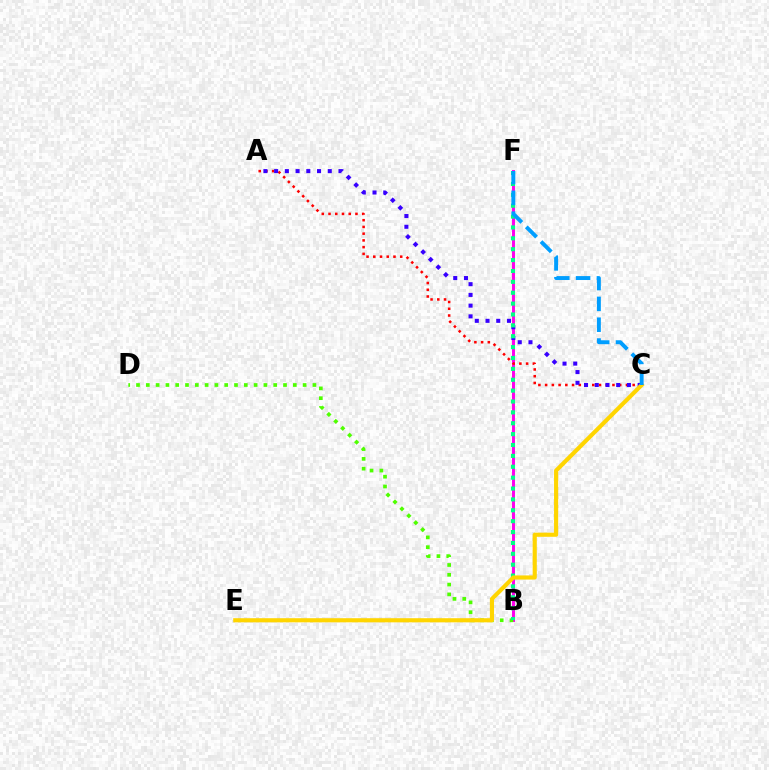{('B', 'F'): [{'color': '#ff00ed', 'line_style': 'solid', 'thickness': 2.13}, {'color': '#00ff86', 'line_style': 'dotted', 'thickness': 2.96}], ('A', 'C'): [{'color': '#ff0000', 'line_style': 'dotted', 'thickness': 1.83}, {'color': '#3700ff', 'line_style': 'dotted', 'thickness': 2.91}], ('B', 'D'): [{'color': '#4fff00', 'line_style': 'dotted', 'thickness': 2.66}], ('C', 'E'): [{'color': '#ffd500', 'line_style': 'solid', 'thickness': 2.98}], ('C', 'F'): [{'color': '#009eff', 'line_style': 'dashed', 'thickness': 2.83}]}